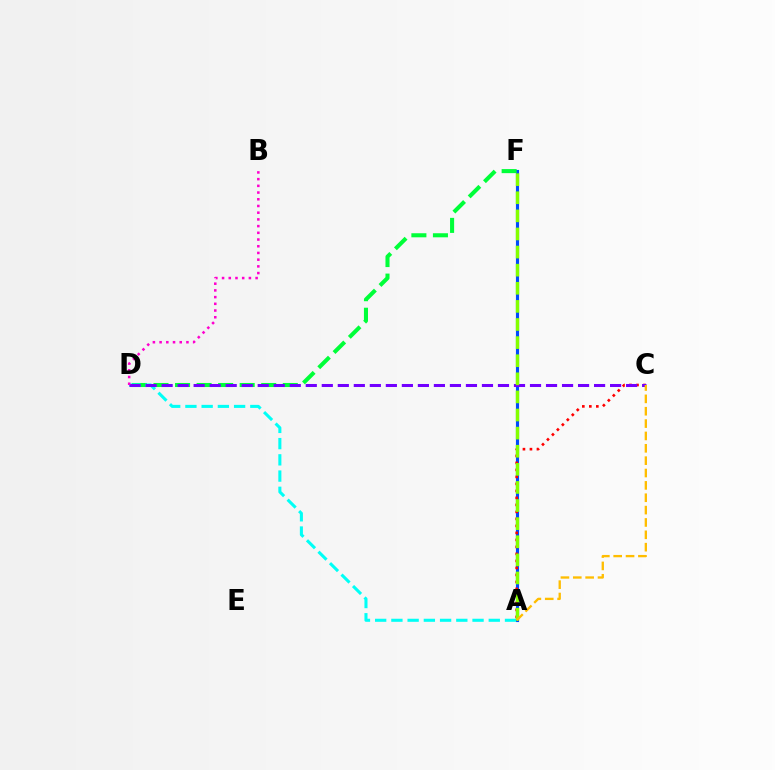{('A', 'F'): [{'color': '#004bff', 'line_style': 'solid', 'thickness': 2.25}, {'color': '#84ff00', 'line_style': 'dashed', 'thickness': 2.46}], ('A', 'C'): [{'color': '#ff0000', 'line_style': 'dotted', 'thickness': 1.9}, {'color': '#ffbd00', 'line_style': 'dashed', 'thickness': 1.68}], ('D', 'F'): [{'color': '#00ff39', 'line_style': 'dashed', 'thickness': 2.93}], ('A', 'D'): [{'color': '#00fff6', 'line_style': 'dashed', 'thickness': 2.2}], ('C', 'D'): [{'color': '#7200ff', 'line_style': 'dashed', 'thickness': 2.18}], ('B', 'D'): [{'color': '#ff00cf', 'line_style': 'dotted', 'thickness': 1.82}]}